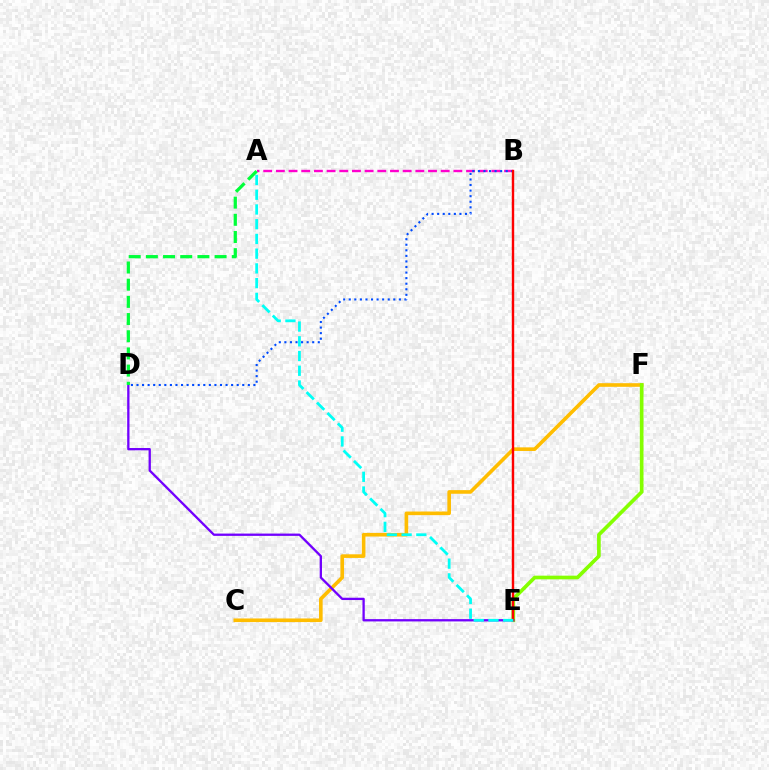{('A', 'B'): [{'color': '#ff00cf', 'line_style': 'dashed', 'thickness': 1.72}], ('C', 'F'): [{'color': '#ffbd00', 'line_style': 'solid', 'thickness': 2.61}], ('B', 'D'): [{'color': '#004bff', 'line_style': 'dotted', 'thickness': 1.51}], ('E', 'F'): [{'color': '#84ff00', 'line_style': 'solid', 'thickness': 2.64}], ('D', 'E'): [{'color': '#7200ff', 'line_style': 'solid', 'thickness': 1.66}], ('B', 'E'): [{'color': '#ff0000', 'line_style': 'solid', 'thickness': 1.73}], ('A', 'D'): [{'color': '#00ff39', 'line_style': 'dashed', 'thickness': 2.33}], ('A', 'E'): [{'color': '#00fff6', 'line_style': 'dashed', 'thickness': 2.0}]}